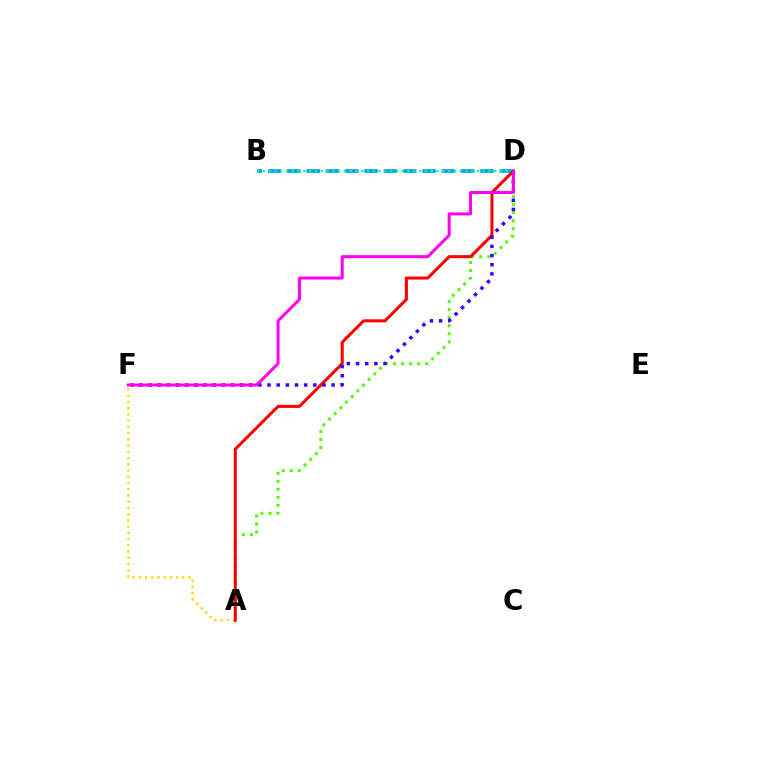{('A', 'D'): [{'color': '#4fff00', 'line_style': 'dotted', 'thickness': 2.17}, {'color': '#ff0000', 'line_style': 'solid', 'thickness': 2.18}], ('A', 'F'): [{'color': '#ffd500', 'line_style': 'dotted', 'thickness': 1.69}], ('B', 'D'): [{'color': '#009eff', 'line_style': 'dashed', 'thickness': 2.62}, {'color': '#00ff86', 'line_style': 'dotted', 'thickness': 1.57}], ('D', 'F'): [{'color': '#3700ff', 'line_style': 'dotted', 'thickness': 2.49}, {'color': '#ff00ed', 'line_style': 'solid', 'thickness': 2.16}]}